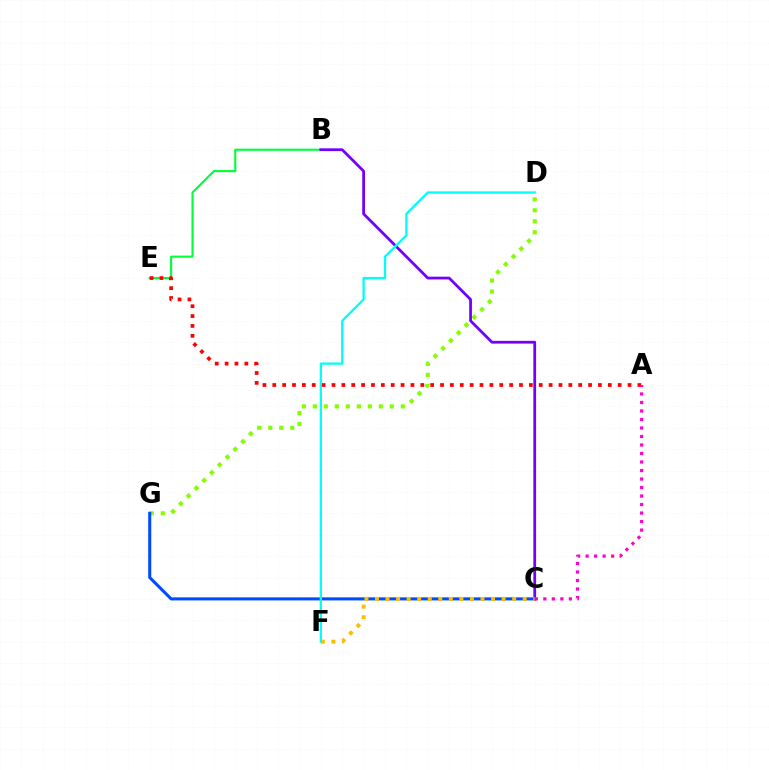{('B', 'E'): [{'color': '#00ff39', 'line_style': 'solid', 'thickness': 1.53}], ('A', 'E'): [{'color': '#ff0000', 'line_style': 'dotted', 'thickness': 2.68}], ('D', 'G'): [{'color': '#84ff00', 'line_style': 'dotted', 'thickness': 2.99}], ('B', 'C'): [{'color': '#7200ff', 'line_style': 'solid', 'thickness': 1.99}], ('C', 'G'): [{'color': '#004bff', 'line_style': 'solid', 'thickness': 2.21}], ('C', 'F'): [{'color': '#ffbd00', 'line_style': 'dotted', 'thickness': 2.87}], ('A', 'C'): [{'color': '#ff00cf', 'line_style': 'dotted', 'thickness': 2.31}], ('D', 'F'): [{'color': '#00fff6', 'line_style': 'solid', 'thickness': 1.65}]}